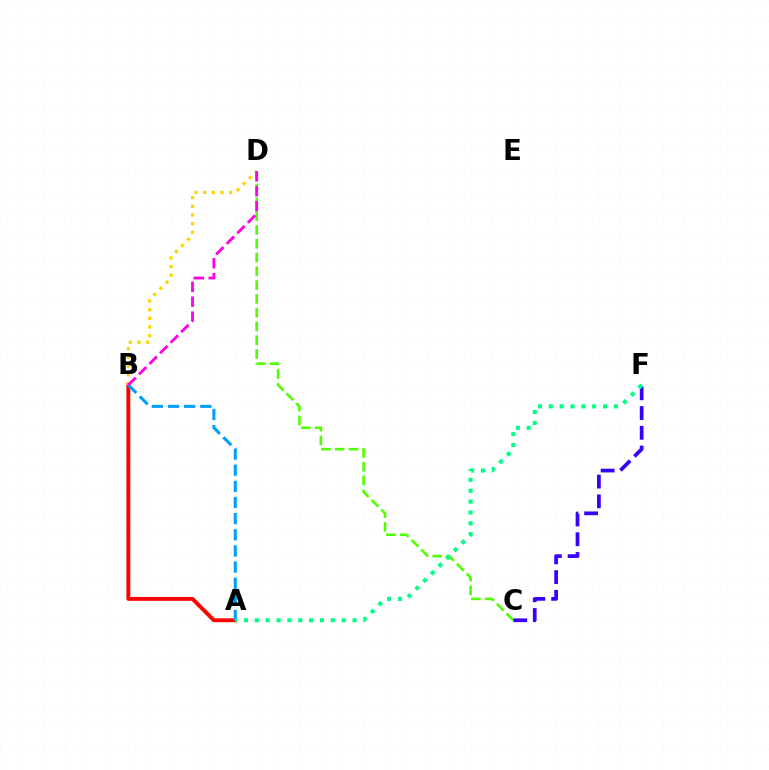{('A', 'B'): [{'color': '#ff0000', 'line_style': 'solid', 'thickness': 2.8}, {'color': '#009eff', 'line_style': 'dashed', 'thickness': 2.19}], ('C', 'D'): [{'color': '#4fff00', 'line_style': 'dashed', 'thickness': 1.87}], ('B', 'D'): [{'color': '#ffd500', 'line_style': 'dotted', 'thickness': 2.35}, {'color': '#ff00ed', 'line_style': 'dashed', 'thickness': 2.03}], ('C', 'F'): [{'color': '#3700ff', 'line_style': 'dashed', 'thickness': 2.68}], ('A', 'F'): [{'color': '#00ff86', 'line_style': 'dotted', 'thickness': 2.95}]}